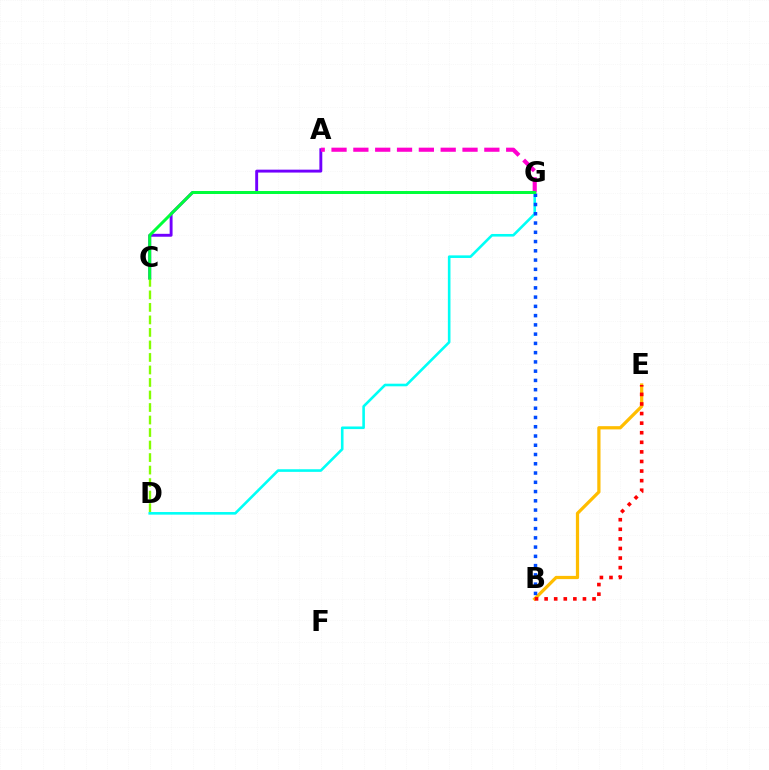{('B', 'E'): [{'color': '#ffbd00', 'line_style': 'solid', 'thickness': 2.33}, {'color': '#ff0000', 'line_style': 'dotted', 'thickness': 2.6}], ('A', 'C'): [{'color': '#7200ff', 'line_style': 'solid', 'thickness': 2.09}], ('D', 'G'): [{'color': '#00fff6', 'line_style': 'solid', 'thickness': 1.88}], ('A', 'G'): [{'color': '#ff00cf', 'line_style': 'dashed', 'thickness': 2.97}], ('B', 'G'): [{'color': '#004bff', 'line_style': 'dotted', 'thickness': 2.52}], ('C', 'D'): [{'color': '#84ff00', 'line_style': 'dashed', 'thickness': 1.7}], ('C', 'G'): [{'color': '#00ff39', 'line_style': 'solid', 'thickness': 2.14}]}